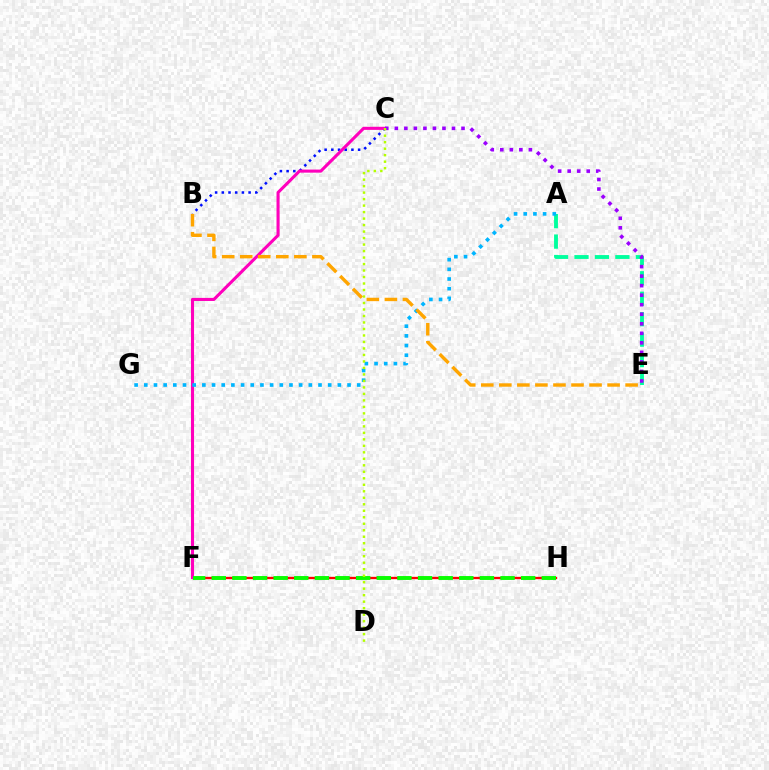{('A', 'E'): [{'color': '#00ff9d', 'line_style': 'dashed', 'thickness': 2.78}], ('F', 'H'): [{'color': '#ff0000', 'line_style': 'solid', 'thickness': 1.67}, {'color': '#08ff00', 'line_style': 'dashed', 'thickness': 2.8}], ('B', 'C'): [{'color': '#0010ff', 'line_style': 'dotted', 'thickness': 1.82}], ('C', 'F'): [{'color': '#ff00bd', 'line_style': 'solid', 'thickness': 2.22}], ('A', 'G'): [{'color': '#00b5ff', 'line_style': 'dotted', 'thickness': 2.63}], ('C', 'E'): [{'color': '#9b00ff', 'line_style': 'dotted', 'thickness': 2.59}], ('C', 'D'): [{'color': '#b3ff00', 'line_style': 'dotted', 'thickness': 1.76}], ('B', 'E'): [{'color': '#ffa500', 'line_style': 'dashed', 'thickness': 2.45}]}